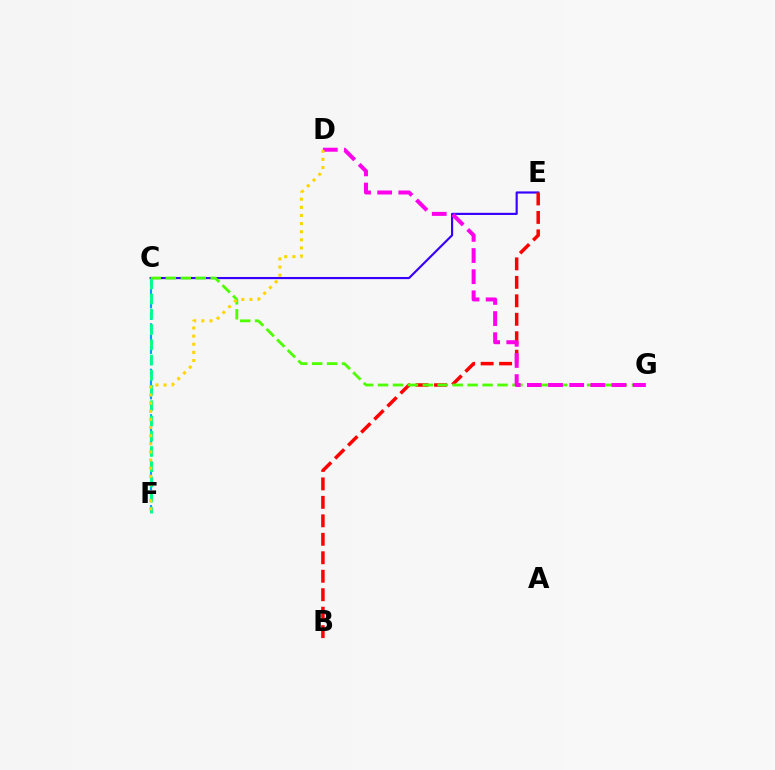{('C', 'F'): [{'color': '#009eff', 'line_style': 'dashed', 'thickness': 1.54}, {'color': '#00ff86', 'line_style': 'dashed', 'thickness': 2.07}], ('C', 'E'): [{'color': '#3700ff', 'line_style': 'solid', 'thickness': 1.55}], ('B', 'E'): [{'color': '#ff0000', 'line_style': 'dashed', 'thickness': 2.51}], ('C', 'G'): [{'color': '#4fff00', 'line_style': 'dashed', 'thickness': 2.03}], ('D', 'G'): [{'color': '#ff00ed', 'line_style': 'dashed', 'thickness': 2.87}], ('D', 'F'): [{'color': '#ffd500', 'line_style': 'dotted', 'thickness': 2.21}]}